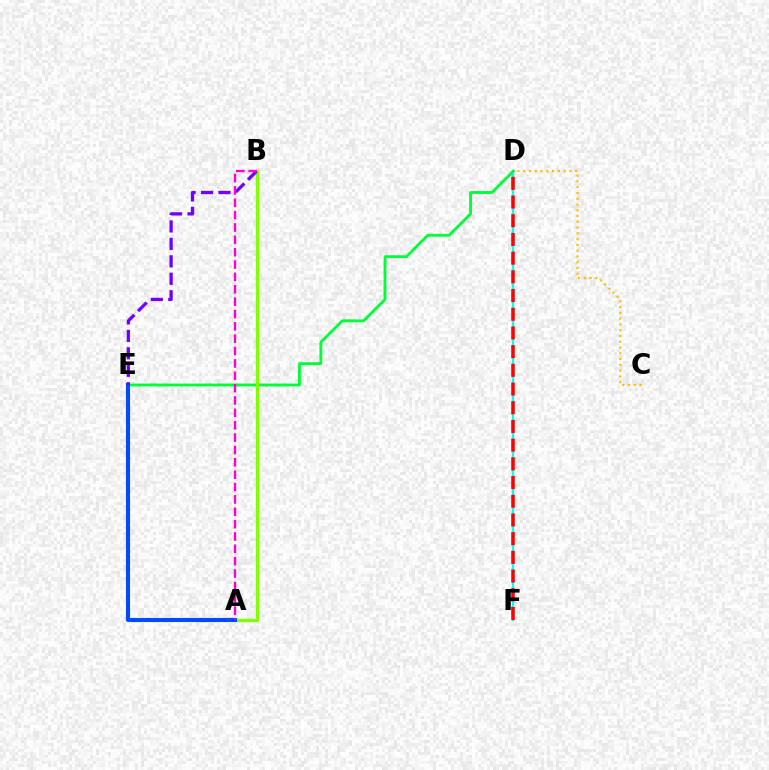{('C', 'D'): [{'color': '#ffbd00', 'line_style': 'dotted', 'thickness': 1.57}], ('D', 'F'): [{'color': '#00fff6', 'line_style': 'solid', 'thickness': 1.6}, {'color': '#ff0000', 'line_style': 'dashed', 'thickness': 2.54}], ('D', 'E'): [{'color': '#00ff39', 'line_style': 'solid', 'thickness': 2.06}], ('A', 'B'): [{'color': '#84ff00', 'line_style': 'solid', 'thickness': 2.4}, {'color': '#ff00cf', 'line_style': 'dashed', 'thickness': 1.68}], ('A', 'E'): [{'color': '#004bff', 'line_style': 'solid', 'thickness': 2.94}], ('B', 'E'): [{'color': '#7200ff', 'line_style': 'dashed', 'thickness': 2.37}]}